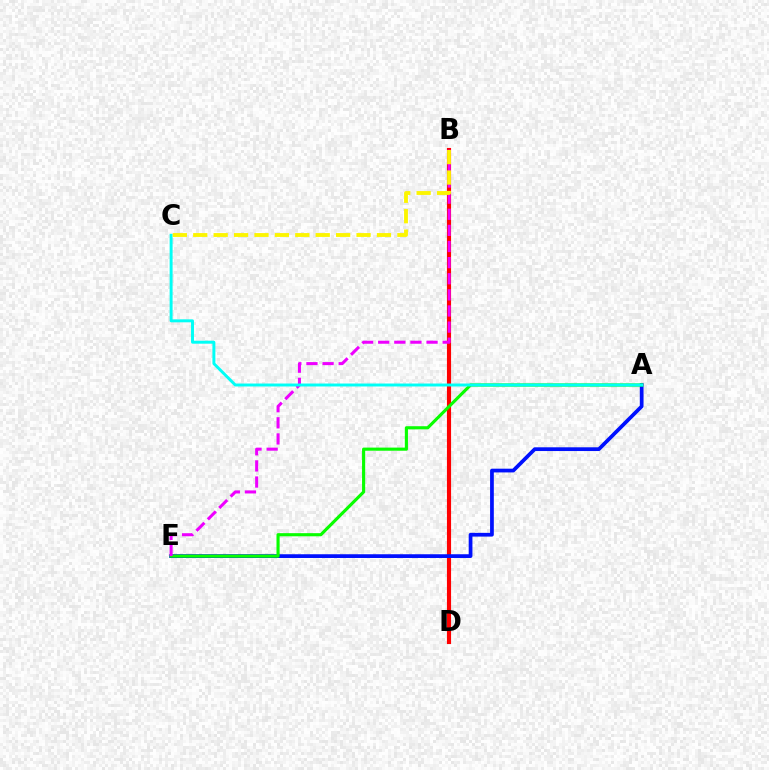{('B', 'D'): [{'color': '#ff0000', 'line_style': 'solid', 'thickness': 2.97}], ('A', 'E'): [{'color': '#0010ff', 'line_style': 'solid', 'thickness': 2.69}, {'color': '#08ff00', 'line_style': 'solid', 'thickness': 2.25}], ('B', 'E'): [{'color': '#ee00ff', 'line_style': 'dashed', 'thickness': 2.19}], ('A', 'C'): [{'color': '#00fff6', 'line_style': 'solid', 'thickness': 2.12}], ('B', 'C'): [{'color': '#fcf500', 'line_style': 'dashed', 'thickness': 2.77}]}